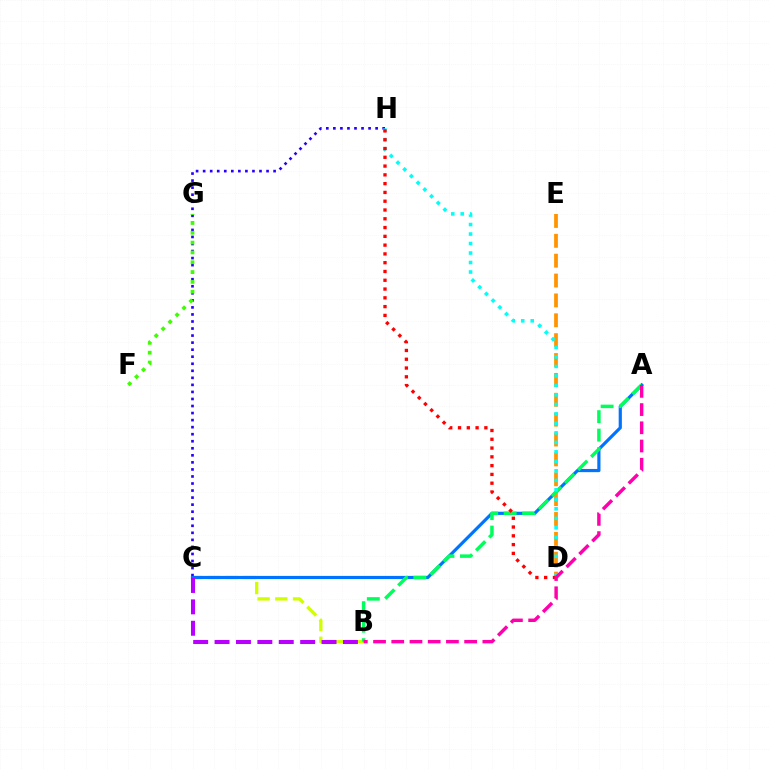{('B', 'C'): [{'color': '#d1ff00', 'line_style': 'dashed', 'thickness': 2.41}, {'color': '#b900ff', 'line_style': 'dashed', 'thickness': 2.91}], ('C', 'H'): [{'color': '#2500ff', 'line_style': 'dotted', 'thickness': 1.91}], ('A', 'C'): [{'color': '#0074ff', 'line_style': 'solid', 'thickness': 2.29}], ('D', 'E'): [{'color': '#ff9400', 'line_style': 'dashed', 'thickness': 2.7}], ('A', 'B'): [{'color': '#00ff5c', 'line_style': 'dashed', 'thickness': 2.51}, {'color': '#ff00ac', 'line_style': 'dashed', 'thickness': 2.48}], ('F', 'G'): [{'color': '#3dff00', 'line_style': 'dotted', 'thickness': 2.67}], ('D', 'H'): [{'color': '#00fff6', 'line_style': 'dotted', 'thickness': 2.58}, {'color': '#ff0000', 'line_style': 'dotted', 'thickness': 2.39}]}